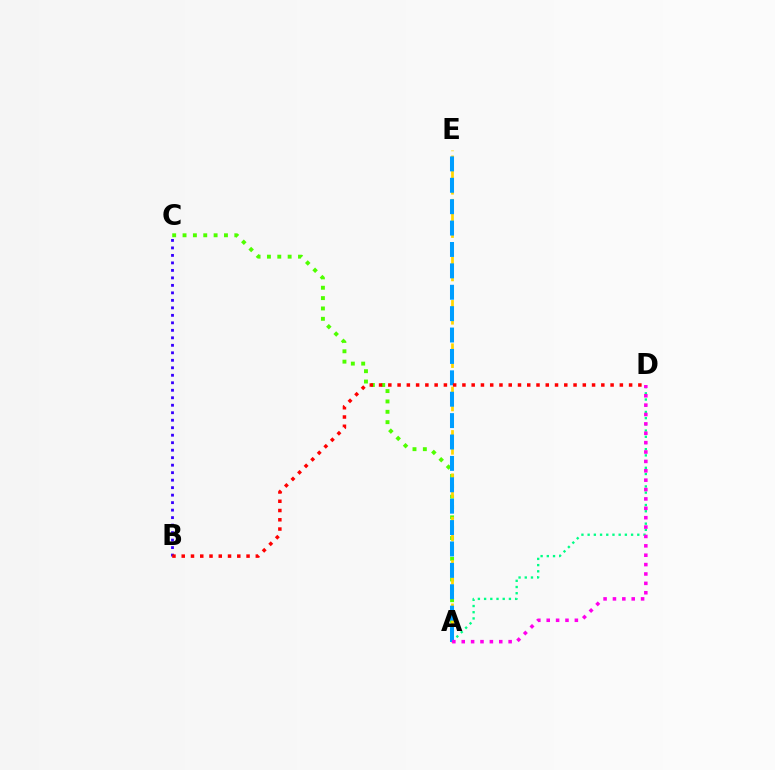{('A', 'D'): [{'color': '#00ff86', 'line_style': 'dotted', 'thickness': 1.69}, {'color': '#ff00ed', 'line_style': 'dotted', 'thickness': 2.55}], ('A', 'C'): [{'color': '#4fff00', 'line_style': 'dotted', 'thickness': 2.81}], ('A', 'E'): [{'color': '#ffd500', 'line_style': 'dashed', 'thickness': 1.96}, {'color': '#009eff', 'line_style': 'dashed', 'thickness': 2.91}], ('B', 'C'): [{'color': '#3700ff', 'line_style': 'dotted', 'thickness': 2.04}], ('B', 'D'): [{'color': '#ff0000', 'line_style': 'dotted', 'thickness': 2.52}]}